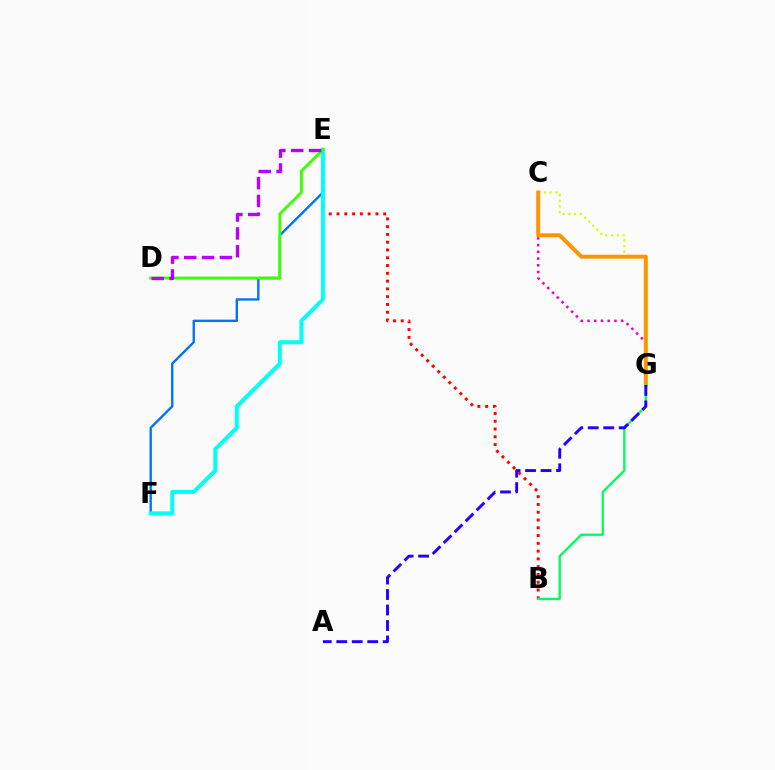{('C', 'G'): [{'color': '#ff00ac', 'line_style': 'dotted', 'thickness': 1.83}, {'color': '#d1ff00', 'line_style': 'dotted', 'thickness': 1.56}, {'color': '#ff9400', 'line_style': 'solid', 'thickness': 2.85}], ('B', 'E'): [{'color': '#ff0000', 'line_style': 'dotted', 'thickness': 2.11}], ('E', 'F'): [{'color': '#0074ff', 'line_style': 'solid', 'thickness': 1.72}, {'color': '#00fff6', 'line_style': 'solid', 'thickness': 2.85}], ('D', 'E'): [{'color': '#3dff00', 'line_style': 'solid', 'thickness': 2.08}, {'color': '#b900ff', 'line_style': 'dashed', 'thickness': 2.42}], ('B', 'G'): [{'color': '#00ff5c', 'line_style': 'solid', 'thickness': 1.68}], ('A', 'G'): [{'color': '#2500ff', 'line_style': 'dashed', 'thickness': 2.1}]}